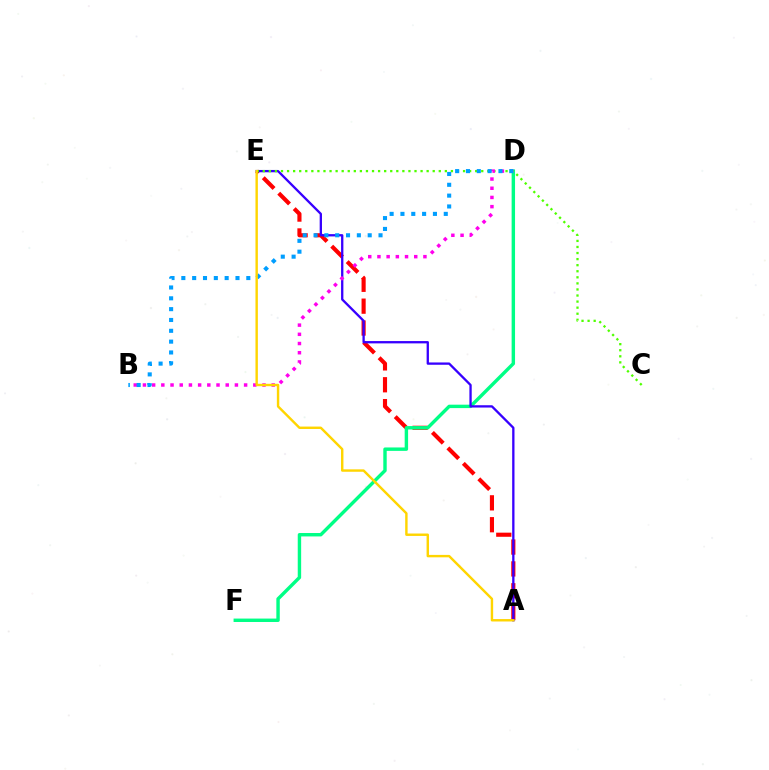{('A', 'E'): [{'color': '#ff0000', 'line_style': 'dashed', 'thickness': 2.97}, {'color': '#3700ff', 'line_style': 'solid', 'thickness': 1.66}, {'color': '#ffd500', 'line_style': 'solid', 'thickness': 1.74}], ('D', 'F'): [{'color': '#00ff86', 'line_style': 'solid', 'thickness': 2.46}], ('C', 'E'): [{'color': '#4fff00', 'line_style': 'dotted', 'thickness': 1.65}], ('B', 'D'): [{'color': '#ff00ed', 'line_style': 'dotted', 'thickness': 2.5}, {'color': '#009eff', 'line_style': 'dotted', 'thickness': 2.94}]}